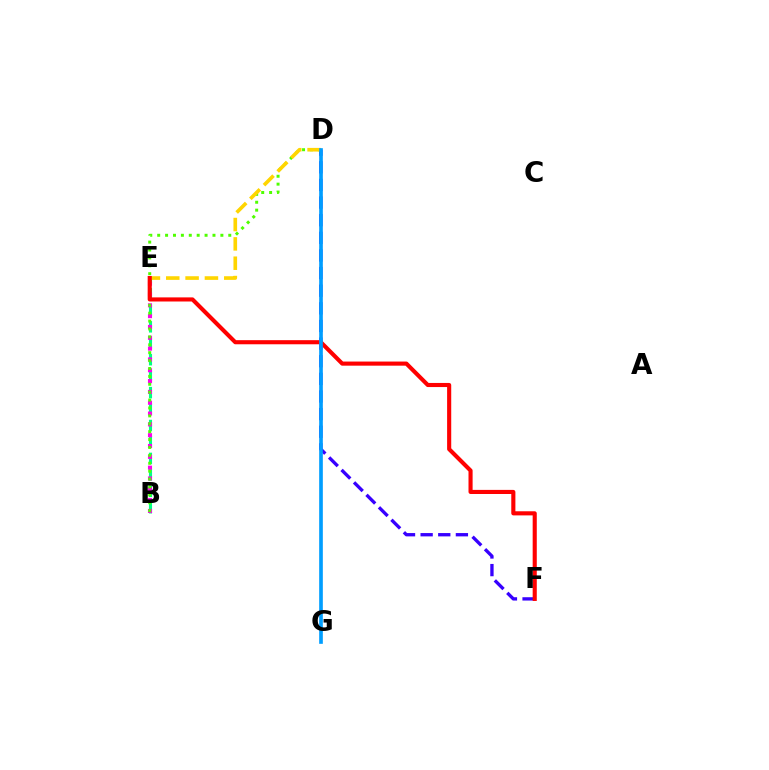{('B', 'E'): [{'color': '#00ff86', 'line_style': 'dashed', 'thickness': 2.23}, {'color': '#ff00ed', 'line_style': 'dotted', 'thickness': 2.94}], ('B', 'D'): [{'color': '#4fff00', 'line_style': 'dotted', 'thickness': 2.15}], ('D', 'F'): [{'color': '#3700ff', 'line_style': 'dashed', 'thickness': 2.39}], ('D', 'E'): [{'color': '#ffd500', 'line_style': 'dashed', 'thickness': 2.63}], ('E', 'F'): [{'color': '#ff0000', 'line_style': 'solid', 'thickness': 2.96}], ('D', 'G'): [{'color': '#009eff', 'line_style': 'solid', 'thickness': 2.64}]}